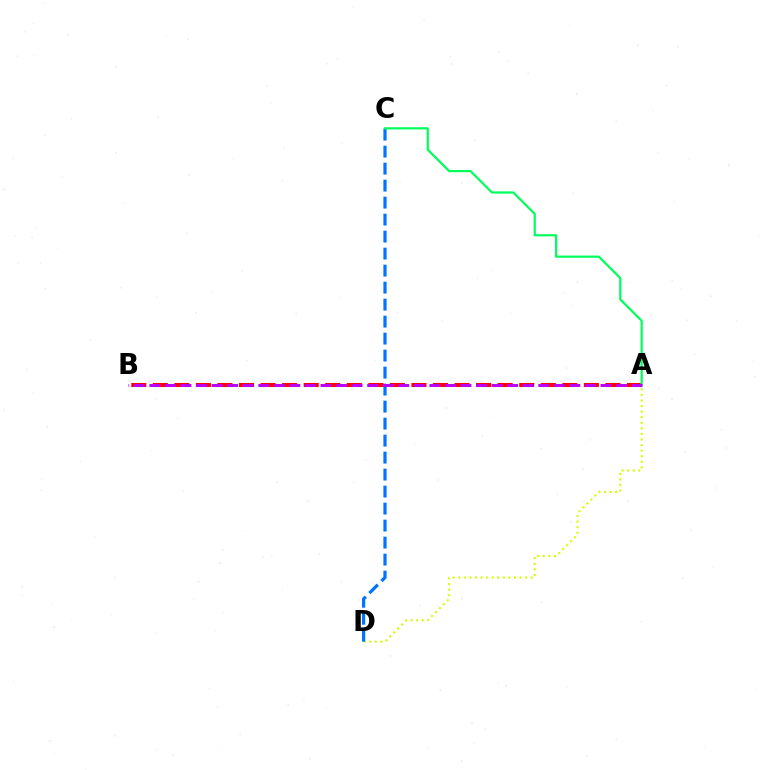{('A', 'D'): [{'color': '#d1ff00', 'line_style': 'dotted', 'thickness': 1.51}], ('C', 'D'): [{'color': '#0074ff', 'line_style': 'dashed', 'thickness': 2.31}], ('A', 'B'): [{'color': '#ff0000', 'line_style': 'dashed', 'thickness': 2.93}, {'color': '#b900ff', 'line_style': 'dashed', 'thickness': 2.11}], ('A', 'C'): [{'color': '#00ff5c', 'line_style': 'solid', 'thickness': 1.59}]}